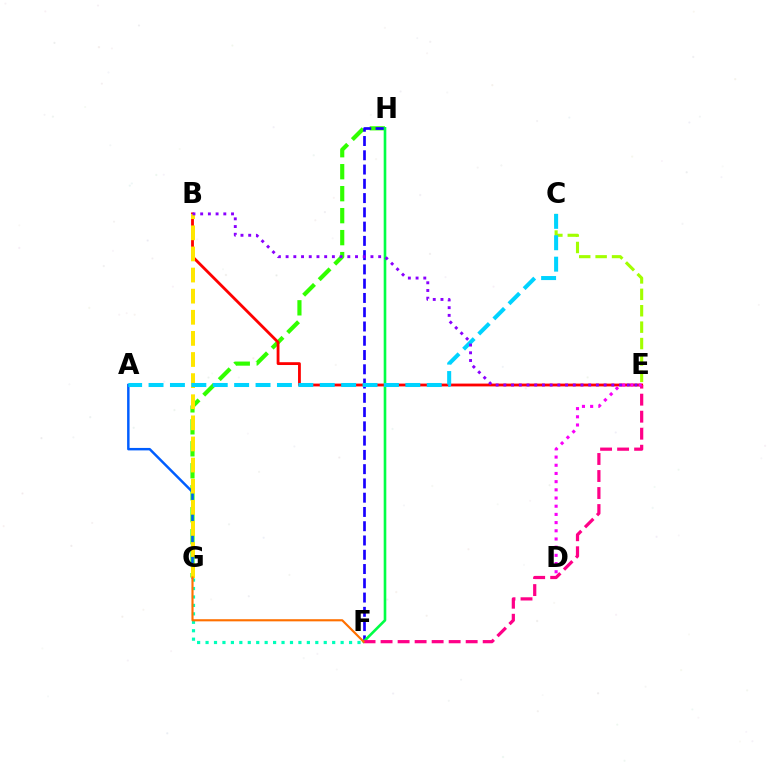{('G', 'H'): [{'color': '#31ff00', 'line_style': 'dashed', 'thickness': 2.99}], ('B', 'E'): [{'color': '#ff0000', 'line_style': 'solid', 'thickness': 2.03}, {'color': '#8a00ff', 'line_style': 'dotted', 'thickness': 2.1}], ('F', 'H'): [{'color': '#1900ff', 'line_style': 'dashed', 'thickness': 1.94}, {'color': '#00ff45', 'line_style': 'solid', 'thickness': 1.89}], ('A', 'G'): [{'color': '#005dff', 'line_style': 'solid', 'thickness': 1.77}], ('F', 'G'): [{'color': '#00ffbb', 'line_style': 'dotted', 'thickness': 2.29}, {'color': '#ff7000', 'line_style': 'solid', 'thickness': 1.54}], ('C', 'E'): [{'color': '#a2ff00', 'line_style': 'dashed', 'thickness': 2.23}], ('B', 'G'): [{'color': '#ffe600', 'line_style': 'dashed', 'thickness': 2.87}], ('E', 'F'): [{'color': '#ff0088', 'line_style': 'dashed', 'thickness': 2.31}], ('A', 'C'): [{'color': '#00d3ff', 'line_style': 'dashed', 'thickness': 2.91}], ('D', 'E'): [{'color': '#fa00f9', 'line_style': 'dotted', 'thickness': 2.23}]}